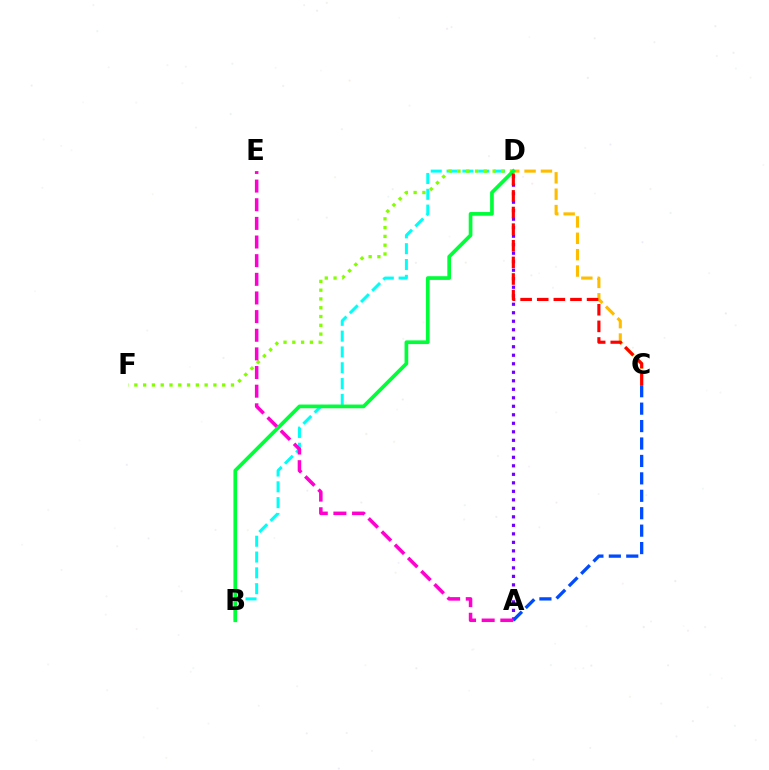{('B', 'D'): [{'color': '#00fff6', 'line_style': 'dashed', 'thickness': 2.15}, {'color': '#00ff39', 'line_style': 'solid', 'thickness': 2.67}], ('D', 'F'): [{'color': '#84ff00', 'line_style': 'dotted', 'thickness': 2.39}], ('C', 'D'): [{'color': '#ffbd00', 'line_style': 'dashed', 'thickness': 2.22}, {'color': '#ff0000', 'line_style': 'dashed', 'thickness': 2.26}], ('A', 'D'): [{'color': '#7200ff', 'line_style': 'dotted', 'thickness': 2.31}], ('A', 'C'): [{'color': '#004bff', 'line_style': 'dashed', 'thickness': 2.37}], ('A', 'E'): [{'color': '#ff00cf', 'line_style': 'dashed', 'thickness': 2.53}]}